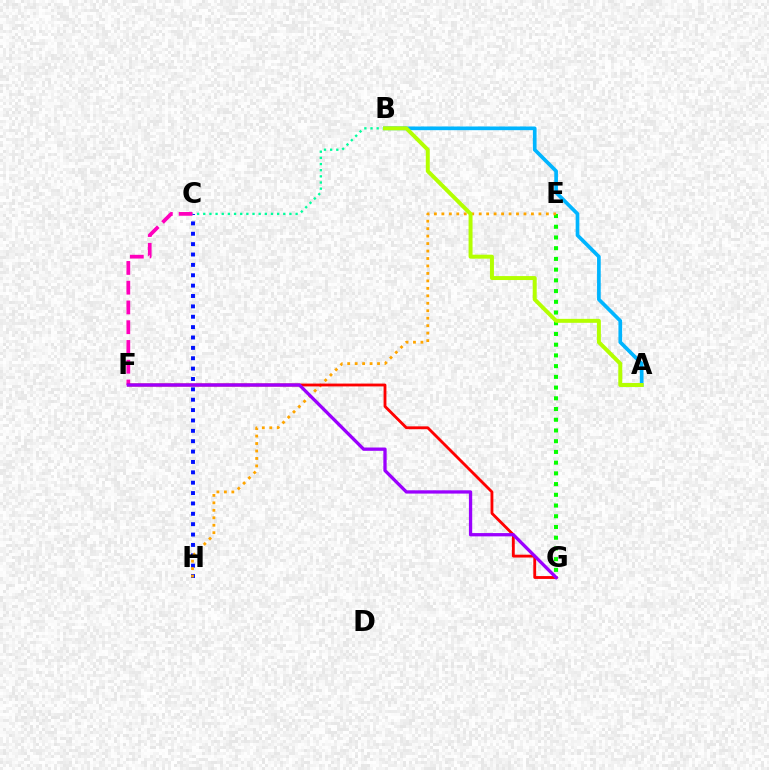{('C', 'H'): [{'color': '#0010ff', 'line_style': 'dotted', 'thickness': 2.82}], ('E', 'G'): [{'color': '#08ff00', 'line_style': 'dotted', 'thickness': 2.91}], ('B', 'C'): [{'color': '#00ff9d', 'line_style': 'dotted', 'thickness': 1.67}], ('E', 'H'): [{'color': '#ffa500', 'line_style': 'dotted', 'thickness': 2.03}], ('C', 'F'): [{'color': '#ff00bd', 'line_style': 'dashed', 'thickness': 2.68}], ('F', 'G'): [{'color': '#ff0000', 'line_style': 'solid', 'thickness': 2.04}, {'color': '#9b00ff', 'line_style': 'solid', 'thickness': 2.37}], ('A', 'B'): [{'color': '#00b5ff', 'line_style': 'solid', 'thickness': 2.65}, {'color': '#b3ff00', 'line_style': 'solid', 'thickness': 2.85}]}